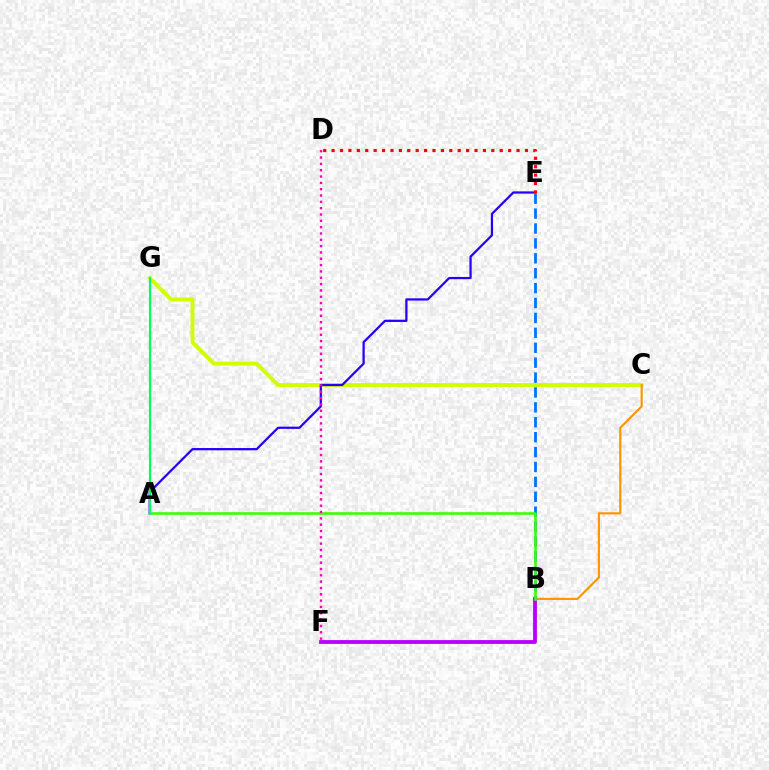{('C', 'G'): [{'color': '#d1ff00', 'line_style': 'solid', 'thickness': 2.83}], ('B', 'C'): [{'color': '#ff9400', 'line_style': 'solid', 'thickness': 1.54}], ('A', 'E'): [{'color': '#2500ff', 'line_style': 'solid', 'thickness': 1.61}], ('A', 'G'): [{'color': '#00fff6', 'line_style': 'dotted', 'thickness': 1.57}, {'color': '#00ff5c', 'line_style': 'solid', 'thickness': 1.53}], ('B', 'F'): [{'color': '#b900ff', 'line_style': 'solid', 'thickness': 2.74}], ('B', 'E'): [{'color': '#0074ff', 'line_style': 'dashed', 'thickness': 2.02}], ('D', 'E'): [{'color': '#ff0000', 'line_style': 'dotted', 'thickness': 2.28}], ('A', 'B'): [{'color': '#3dff00', 'line_style': 'solid', 'thickness': 1.87}], ('D', 'F'): [{'color': '#ff00ac', 'line_style': 'dotted', 'thickness': 1.72}]}